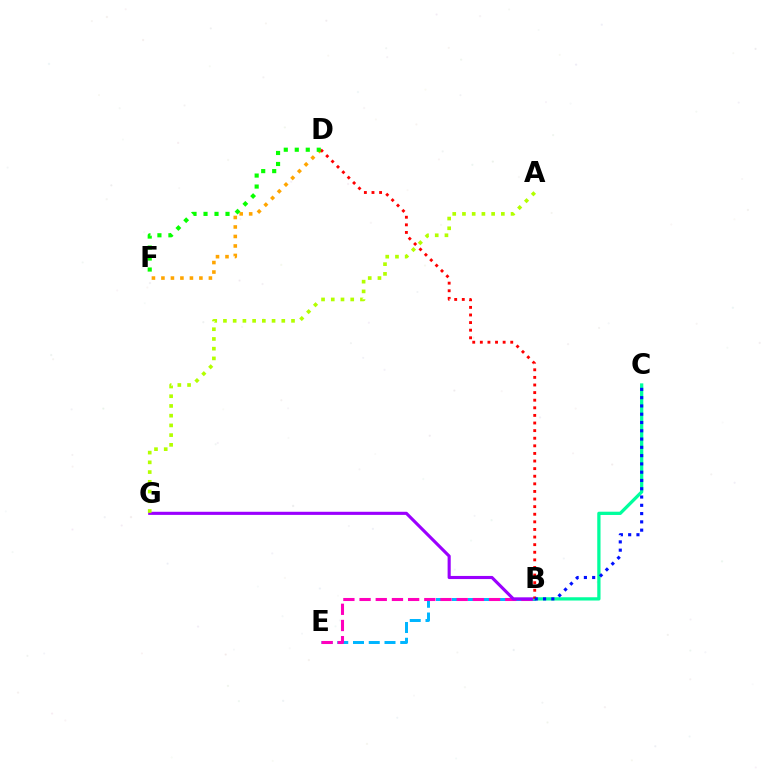{('B', 'E'): [{'color': '#00b5ff', 'line_style': 'dashed', 'thickness': 2.14}, {'color': '#ff00bd', 'line_style': 'dashed', 'thickness': 2.2}], ('B', 'G'): [{'color': '#9b00ff', 'line_style': 'solid', 'thickness': 2.24}], ('B', 'C'): [{'color': '#00ff9d', 'line_style': 'solid', 'thickness': 2.35}, {'color': '#0010ff', 'line_style': 'dotted', 'thickness': 2.25}], ('D', 'F'): [{'color': '#ffa500', 'line_style': 'dotted', 'thickness': 2.58}, {'color': '#08ff00', 'line_style': 'dotted', 'thickness': 2.99}], ('B', 'D'): [{'color': '#ff0000', 'line_style': 'dotted', 'thickness': 2.07}], ('A', 'G'): [{'color': '#b3ff00', 'line_style': 'dotted', 'thickness': 2.64}]}